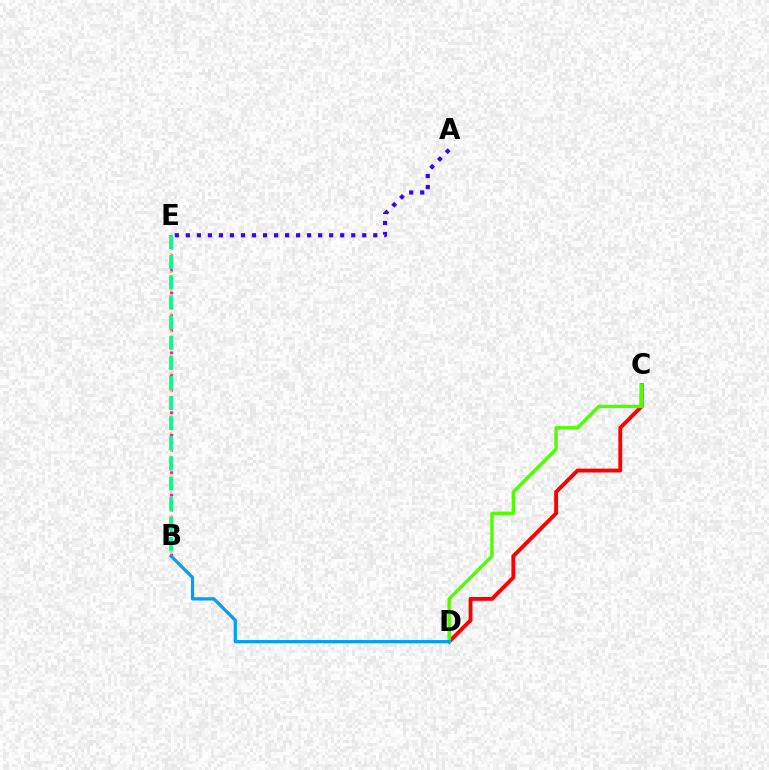{('C', 'D'): [{'color': '#ff0000', 'line_style': 'solid', 'thickness': 2.79}, {'color': '#4fff00', 'line_style': 'solid', 'thickness': 2.45}], ('B', 'E'): [{'color': '#ff00ed', 'line_style': 'dotted', 'thickness': 2.04}, {'color': '#ffd500', 'line_style': 'dotted', 'thickness': 1.62}, {'color': '#00ff86', 'line_style': 'dashed', 'thickness': 2.73}], ('A', 'E'): [{'color': '#3700ff', 'line_style': 'dotted', 'thickness': 3.0}], ('B', 'D'): [{'color': '#009eff', 'line_style': 'solid', 'thickness': 2.32}]}